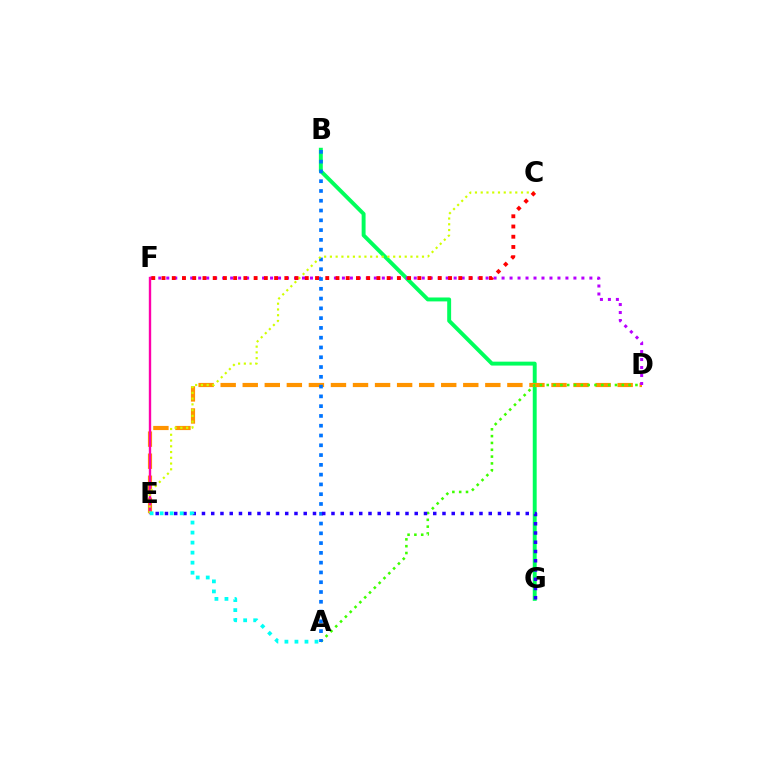{('B', 'G'): [{'color': '#00ff5c', 'line_style': 'solid', 'thickness': 2.82}], ('D', 'E'): [{'color': '#ff9400', 'line_style': 'dashed', 'thickness': 3.0}], ('A', 'D'): [{'color': '#3dff00', 'line_style': 'dotted', 'thickness': 1.85}], ('D', 'F'): [{'color': '#b900ff', 'line_style': 'dotted', 'thickness': 2.17}], ('E', 'F'): [{'color': '#ff00ac', 'line_style': 'solid', 'thickness': 1.72}], ('A', 'B'): [{'color': '#0074ff', 'line_style': 'dotted', 'thickness': 2.66}], ('C', 'E'): [{'color': '#d1ff00', 'line_style': 'dotted', 'thickness': 1.56}], ('E', 'G'): [{'color': '#2500ff', 'line_style': 'dotted', 'thickness': 2.51}], ('C', 'F'): [{'color': '#ff0000', 'line_style': 'dotted', 'thickness': 2.78}], ('A', 'E'): [{'color': '#00fff6', 'line_style': 'dotted', 'thickness': 2.72}]}